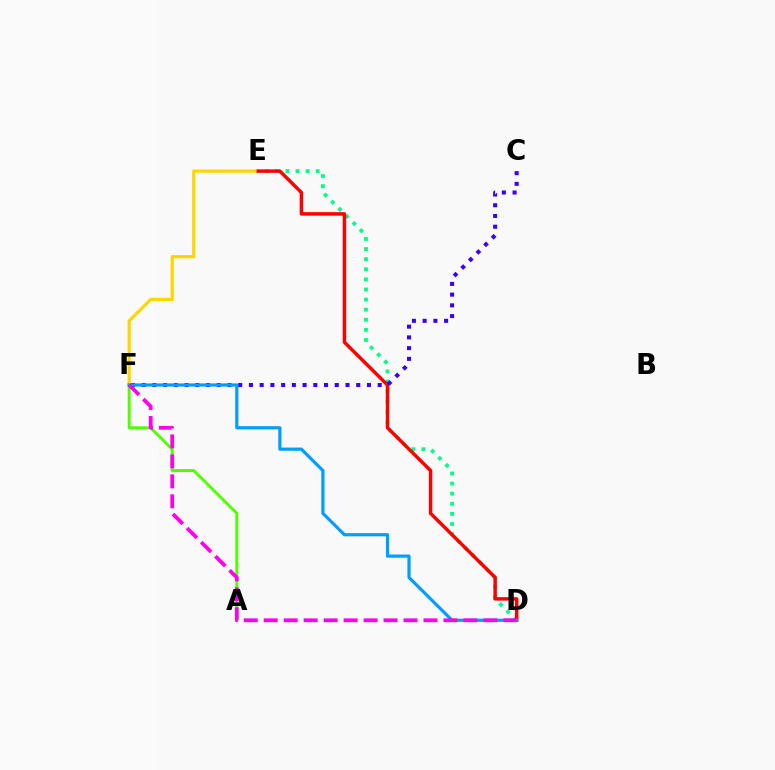{('E', 'F'): [{'color': '#ffd500', 'line_style': 'solid', 'thickness': 2.28}], ('D', 'E'): [{'color': '#00ff86', 'line_style': 'dotted', 'thickness': 2.75}, {'color': '#ff0000', 'line_style': 'solid', 'thickness': 2.49}], ('C', 'F'): [{'color': '#3700ff', 'line_style': 'dotted', 'thickness': 2.92}], ('A', 'F'): [{'color': '#4fff00', 'line_style': 'solid', 'thickness': 2.1}], ('D', 'F'): [{'color': '#009eff', 'line_style': 'solid', 'thickness': 2.29}, {'color': '#ff00ed', 'line_style': 'dashed', 'thickness': 2.71}]}